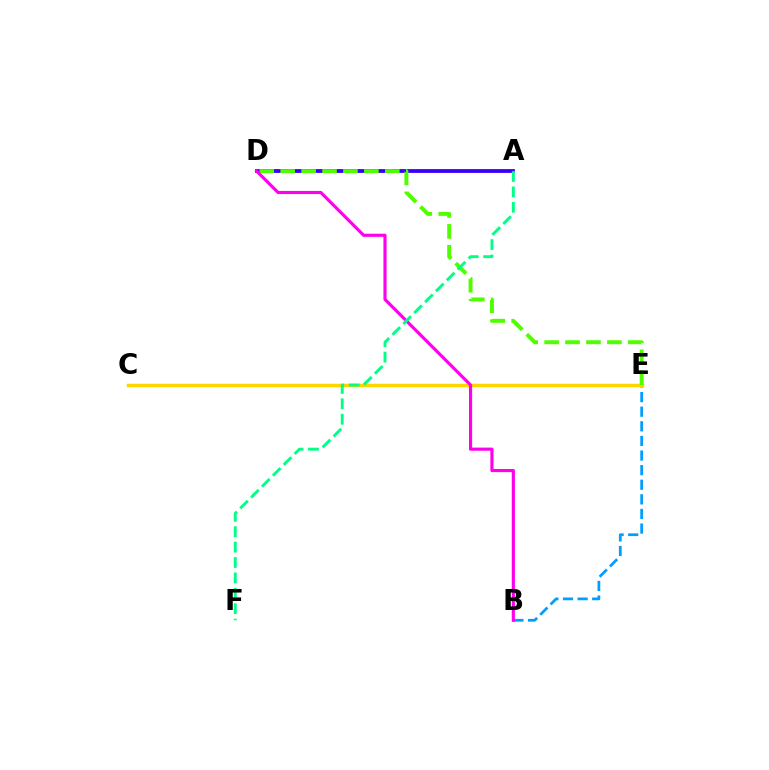{('C', 'E'): [{'color': '#ff0000', 'line_style': 'solid', 'thickness': 2.02}, {'color': '#ffd500', 'line_style': 'solid', 'thickness': 2.49}], ('B', 'E'): [{'color': '#009eff', 'line_style': 'dashed', 'thickness': 1.98}], ('A', 'D'): [{'color': '#3700ff', 'line_style': 'solid', 'thickness': 2.74}], ('D', 'E'): [{'color': '#4fff00', 'line_style': 'dashed', 'thickness': 2.84}], ('B', 'D'): [{'color': '#ff00ed', 'line_style': 'solid', 'thickness': 2.26}], ('A', 'F'): [{'color': '#00ff86', 'line_style': 'dashed', 'thickness': 2.09}]}